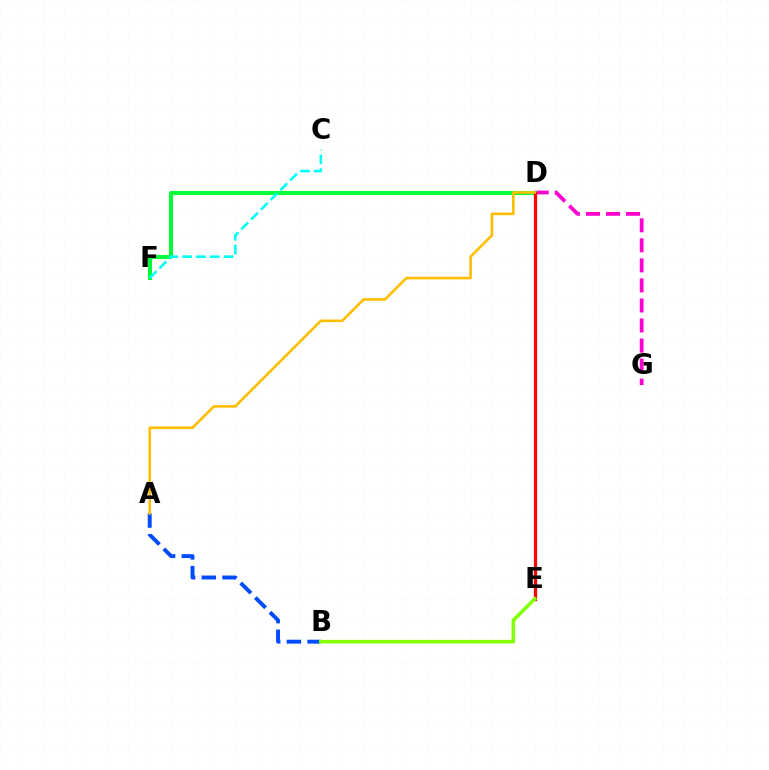{('D', 'E'): [{'color': '#7200ff', 'line_style': 'dashed', 'thickness': 1.87}, {'color': '#ff0000', 'line_style': 'solid', 'thickness': 2.34}], ('D', 'G'): [{'color': '#ff00cf', 'line_style': 'dashed', 'thickness': 2.72}], ('A', 'B'): [{'color': '#004bff', 'line_style': 'dashed', 'thickness': 2.81}], ('D', 'F'): [{'color': '#00ff39', 'line_style': 'solid', 'thickness': 2.93}], ('C', 'F'): [{'color': '#00fff6', 'line_style': 'dashed', 'thickness': 1.88}], ('A', 'D'): [{'color': '#ffbd00', 'line_style': 'solid', 'thickness': 1.87}], ('B', 'E'): [{'color': '#84ff00', 'line_style': 'solid', 'thickness': 2.58}]}